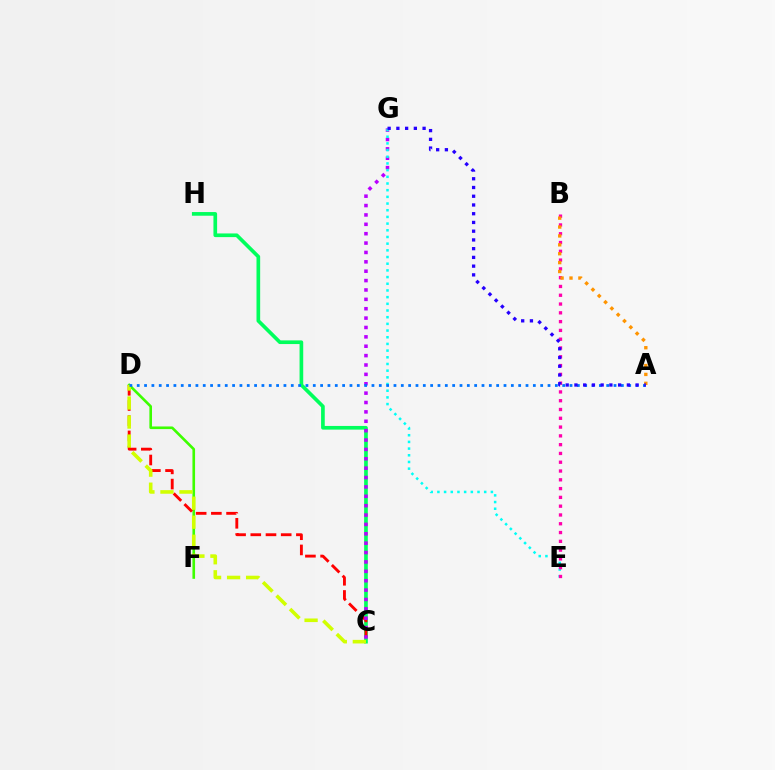{('C', 'H'): [{'color': '#00ff5c', 'line_style': 'solid', 'thickness': 2.64}], ('D', 'F'): [{'color': '#3dff00', 'line_style': 'solid', 'thickness': 1.89}], ('C', 'D'): [{'color': '#ff0000', 'line_style': 'dashed', 'thickness': 2.07}, {'color': '#d1ff00', 'line_style': 'dashed', 'thickness': 2.58}], ('C', 'G'): [{'color': '#b900ff', 'line_style': 'dotted', 'thickness': 2.55}], ('E', 'G'): [{'color': '#00fff6', 'line_style': 'dotted', 'thickness': 1.82}], ('A', 'D'): [{'color': '#0074ff', 'line_style': 'dotted', 'thickness': 1.99}], ('B', 'E'): [{'color': '#ff00ac', 'line_style': 'dotted', 'thickness': 2.39}], ('A', 'B'): [{'color': '#ff9400', 'line_style': 'dotted', 'thickness': 2.42}], ('A', 'G'): [{'color': '#2500ff', 'line_style': 'dotted', 'thickness': 2.37}]}